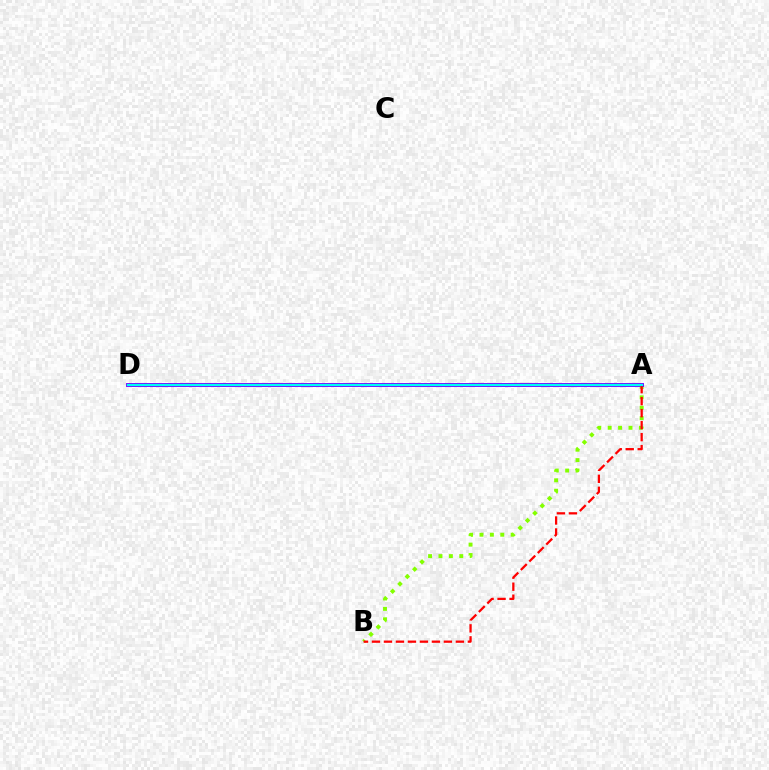{('A', 'B'): [{'color': '#84ff00', 'line_style': 'dotted', 'thickness': 2.83}, {'color': '#ff0000', 'line_style': 'dashed', 'thickness': 1.63}], ('A', 'D'): [{'color': '#7200ff', 'line_style': 'solid', 'thickness': 2.79}, {'color': '#00fff6', 'line_style': 'solid', 'thickness': 1.58}]}